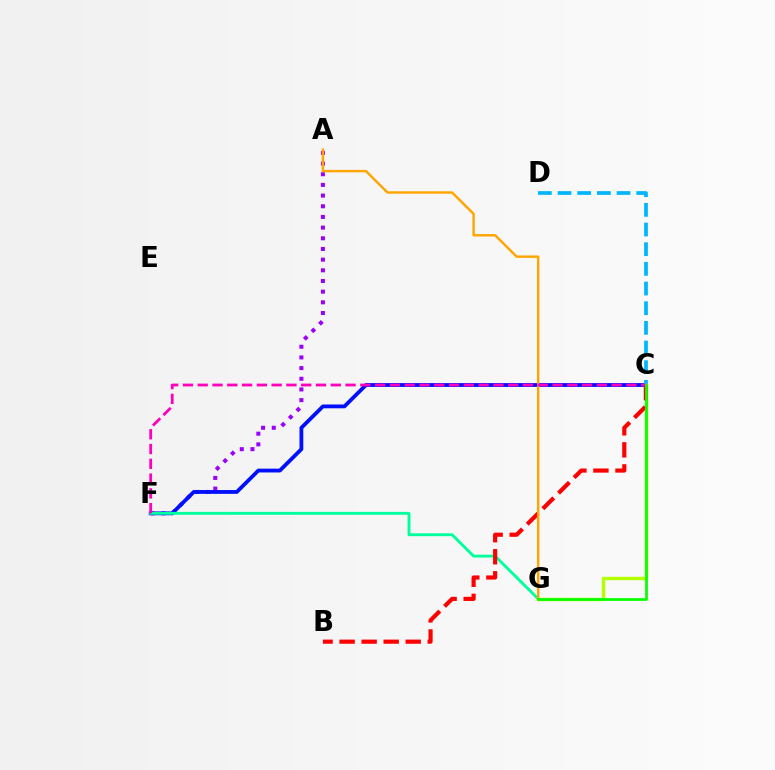{('A', 'F'): [{'color': '#9b00ff', 'line_style': 'dotted', 'thickness': 2.9}], ('C', 'F'): [{'color': '#0010ff', 'line_style': 'solid', 'thickness': 2.74}, {'color': '#ff00bd', 'line_style': 'dashed', 'thickness': 2.01}], ('F', 'G'): [{'color': '#00ff9d', 'line_style': 'solid', 'thickness': 2.08}], ('C', 'D'): [{'color': '#00b5ff', 'line_style': 'dashed', 'thickness': 2.67}], ('C', 'G'): [{'color': '#b3ff00', 'line_style': 'solid', 'thickness': 2.46}, {'color': '#08ff00', 'line_style': 'solid', 'thickness': 1.99}], ('B', 'C'): [{'color': '#ff0000', 'line_style': 'dashed', 'thickness': 2.99}], ('A', 'G'): [{'color': '#ffa500', 'line_style': 'solid', 'thickness': 1.75}]}